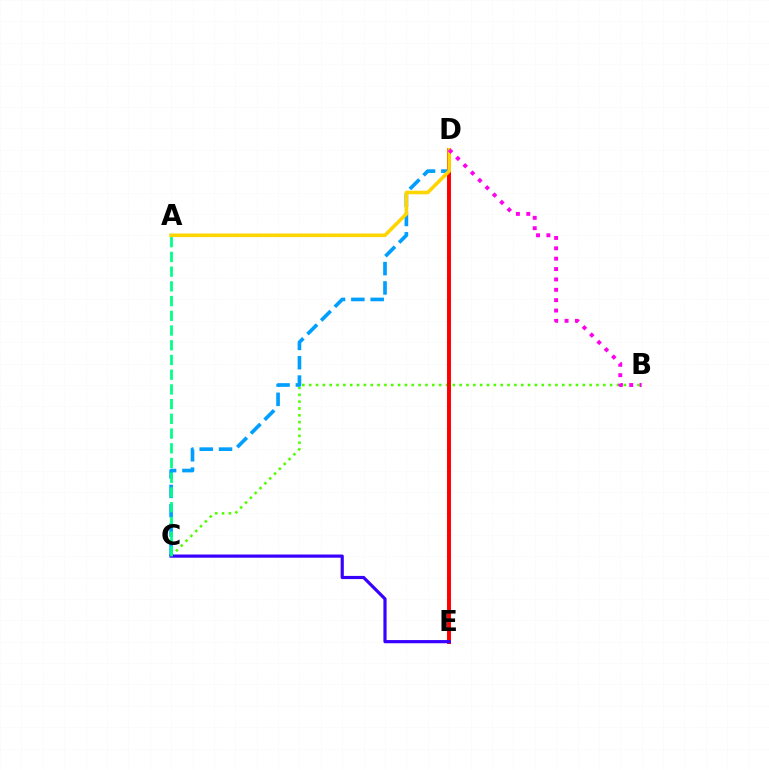{('B', 'C'): [{'color': '#4fff00', 'line_style': 'dotted', 'thickness': 1.86}], ('C', 'D'): [{'color': '#009eff', 'line_style': 'dashed', 'thickness': 2.63}], ('D', 'E'): [{'color': '#ff0000', 'line_style': 'solid', 'thickness': 2.85}], ('A', 'D'): [{'color': '#ffd500', 'line_style': 'solid', 'thickness': 2.57}], ('C', 'E'): [{'color': '#3700ff', 'line_style': 'solid', 'thickness': 2.29}], ('A', 'C'): [{'color': '#00ff86', 'line_style': 'dashed', 'thickness': 2.0}], ('B', 'D'): [{'color': '#ff00ed', 'line_style': 'dotted', 'thickness': 2.82}]}